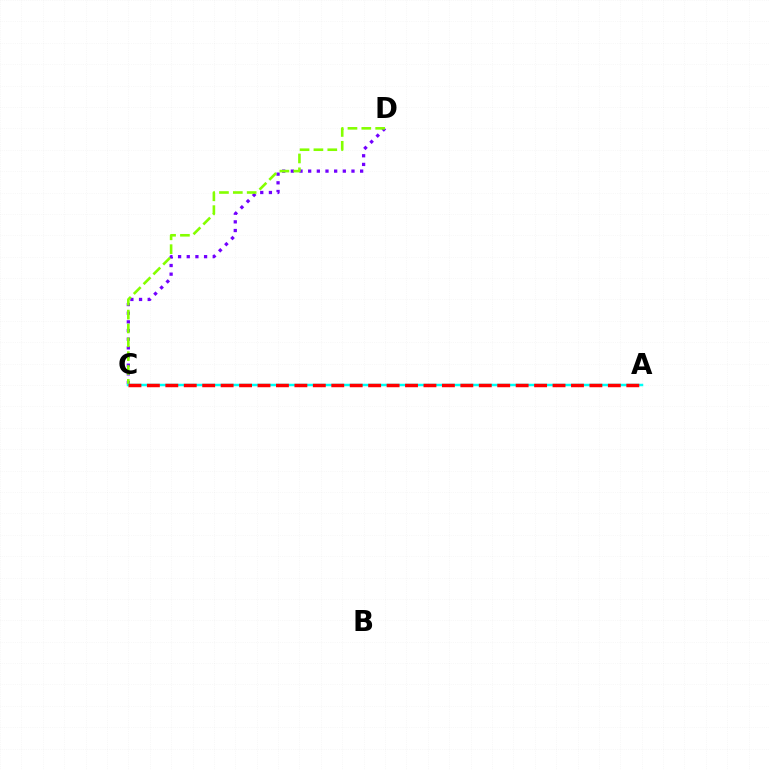{('C', 'D'): [{'color': '#7200ff', 'line_style': 'dotted', 'thickness': 2.35}, {'color': '#84ff00', 'line_style': 'dashed', 'thickness': 1.88}], ('A', 'C'): [{'color': '#00fff6', 'line_style': 'solid', 'thickness': 1.8}, {'color': '#ff0000', 'line_style': 'dashed', 'thickness': 2.5}]}